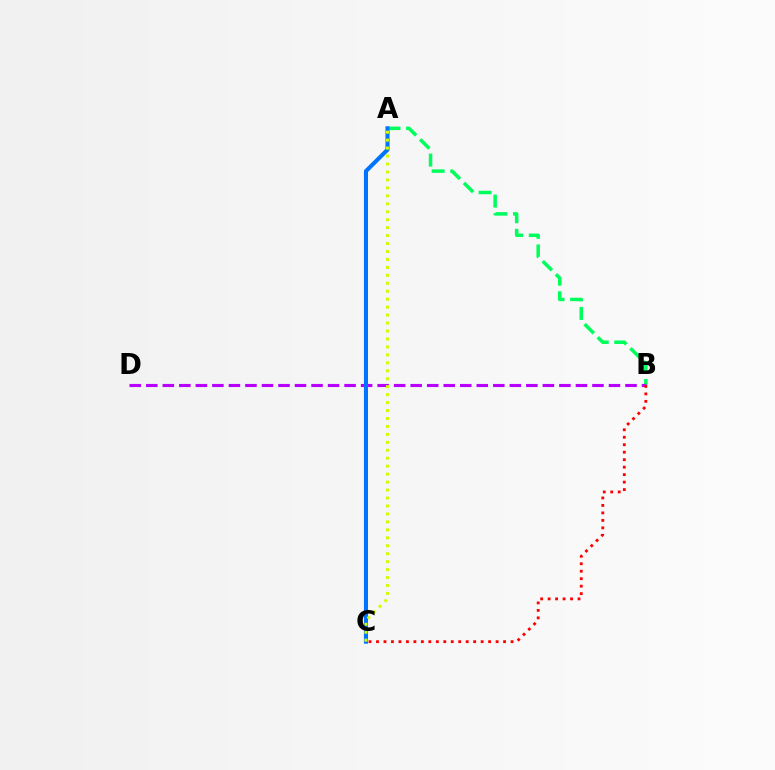{('A', 'B'): [{'color': '#00ff5c', 'line_style': 'dashed', 'thickness': 2.53}], ('B', 'D'): [{'color': '#b900ff', 'line_style': 'dashed', 'thickness': 2.24}], ('B', 'C'): [{'color': '#ff0000', 'line_style': 'dotted', 'thickness': 2.03}], ('A', 'C'): [{'color': '#0074ff', 'line_style': 'solid', 'thickness': 2.93}, {'color': '#d1ff00', 'line_style': 'dotted', 'thickness': 2.16}]}